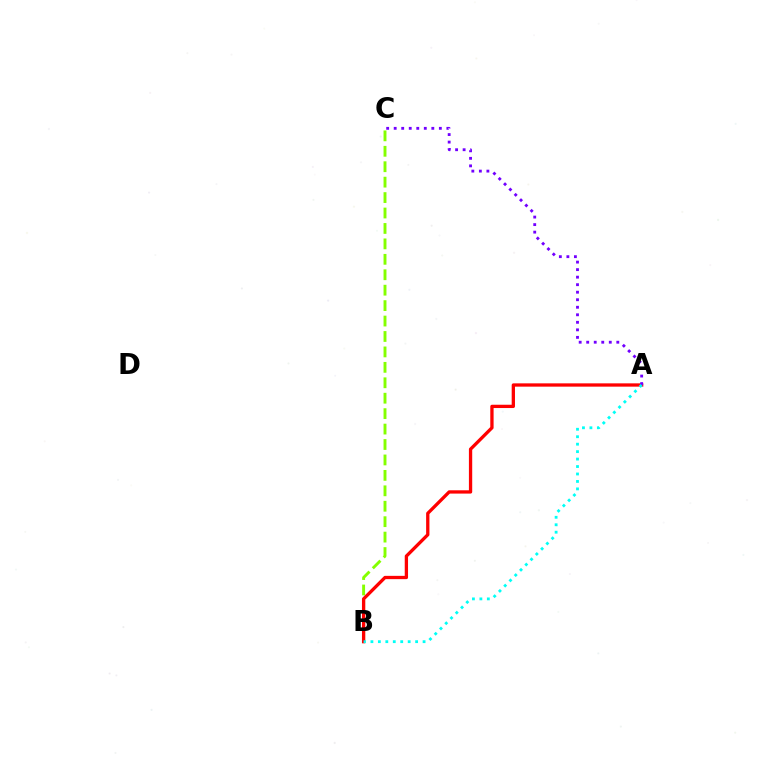{('B', 'C'): [{'color': '#84ff00', 'line_style': 'dashed', 'thickness': 2.1}], ('A', 'B'): [{'color': '#ff0000', 'line_style': 'solid', 'thickness': 2.38}, {'color': '#00fff6', 'line_style': 'dotted', 'thickness': 2.02}], ('A', 'C'): [{'color': '#7200ff', 'line_style': 'dotted', 'thickness': 2.05}]}